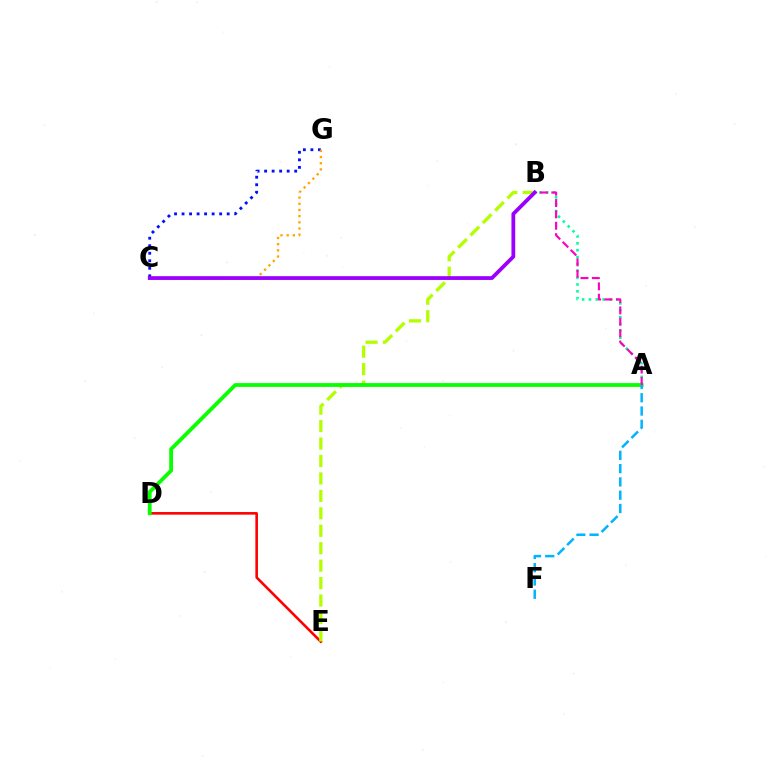{('D', 'E'): [{'color': '#ff0000', 'line_style': 'solid', 'thickness': 1.87}], ('B', 'E'): [{'color': '#b3ff00', 'line_style': 'dashed', 'thickness': 2.37}], ('C', 'G'): [{'color': '#0010ff', 'line_style': 'dotted', 'thickness': 2.04}, {'color': '#ffa500', 'line_style': 'dotted', 'thickness': 1.68}], ('A', 'D'): [{'color': '#08ff00', 'line_style': 'solid', 'thickness': 2.73}], ('A', 'B'): [{'color': '#00ff9d', 'line_style': 'dotted', 'thickness': 1.86}, {'color': '#ff00bd', 'line_style': 'dashed', 'thickness': 1.54}], ('A', 'F'): [{'color': '#00b5ff', 'line_style': 'dashed', 'thickness': 1.81}], ('B', 'C'): [{'color': '#9b00ff', 'line_style': 'solid', 'thickness': 2.72}]}